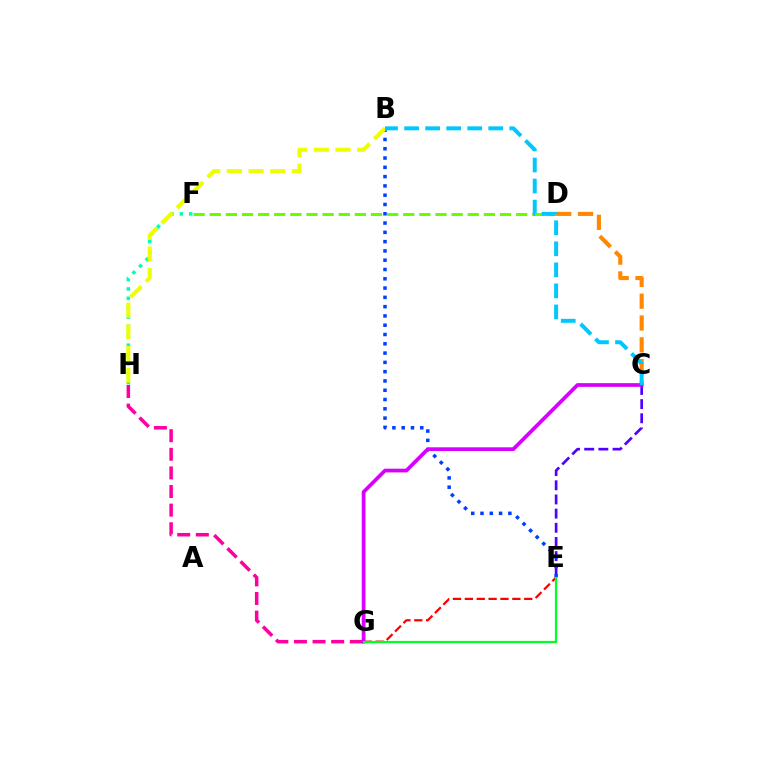{('C', 'E'): [{'color': '#4f00ff', 'line_style': 'dashed', 'thickness': 1.92}], ('F', 'H'): [{'color': '#00ffaf', 'line_style': 'dotted', 'thickness': 2.55}], ('B', 'E'): [{'color': '#003fff', 'line_style': 'dotted', 'thickness': 2.52}], ('D', 'F'): [{'color': '#66ff00', 'line_style': 'dashed', 'thickness': 2.19}], ('E', 'G'): [{'color': '#ff0000', 'line_style': 'dashed', 'thickness': 1.61}, {'color': '#00ff27', 'line_style': 'solid', 'thickness': 1.61}], ('C', 'D'): [{'color': '#ff8800', 'line_style': 'dashed', 'thickness': 2.96}], ('G', 'H'): [{'color': '#ff00a0', 'line_style': 'dashed', 'thickness': 2.53}], ('C', 'G'): [{'color': '#d600ff', 'line_style': 'solid', 'thickness': 2.68}], ('B', 'H'): [{'color': '#eeff00', 'line_style': 'dashed', 'thickness': 2.94}], ('B', 'C'): [{'color': '#00c7ff', 'line_style': 'dashed', 'thickness': 2.86}]}